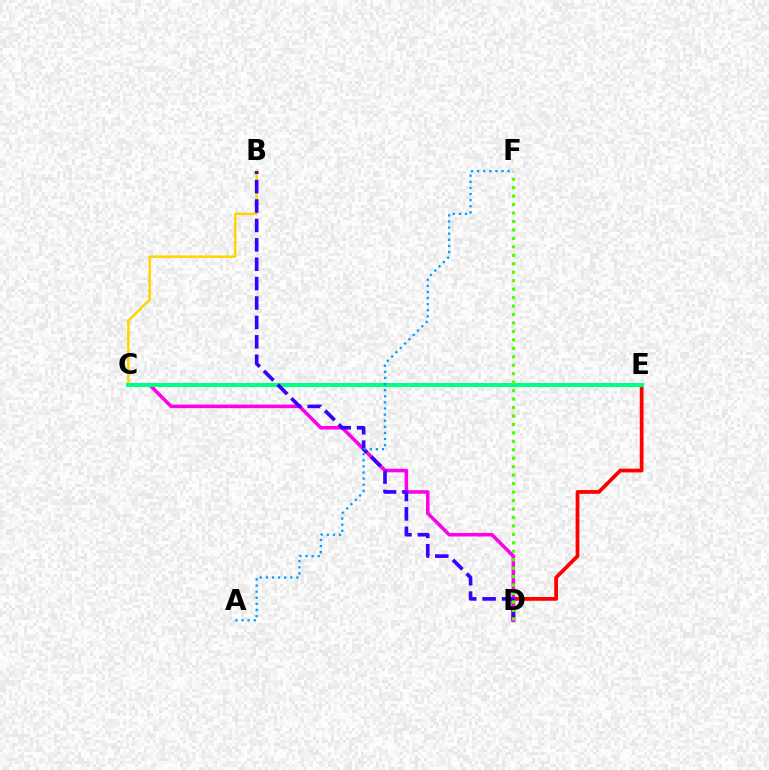{('D', 'E'): [{'color': '#ff0000', 'line_style': 'solid', 'thickness': 2.7}], ('C', 'D'): [{'color': '#ff00ed', 'line_style': 'solid', 'thickness': 2.56}], ('B', 'C'): [{'color': '#ffd500', 'line_style': 'solid', 'thickness': 1.78}], ('C', 'E'): [{'color': '#00ff86', 'line_style': 'solid', 'thickness': 2.92}], ('B', 'D'): [{'color': '#3700ff', 'line_style': 'dashed', 'thickness': 2.64}], ('A', 'F'): [{'color': '#009eff', 'line_style': 'dotted', 'thickness': 1.66}], ('D', 'F'): [{'color': '#4fff00', 'line_style': 'dotted', 'thickness': 2.3}]}